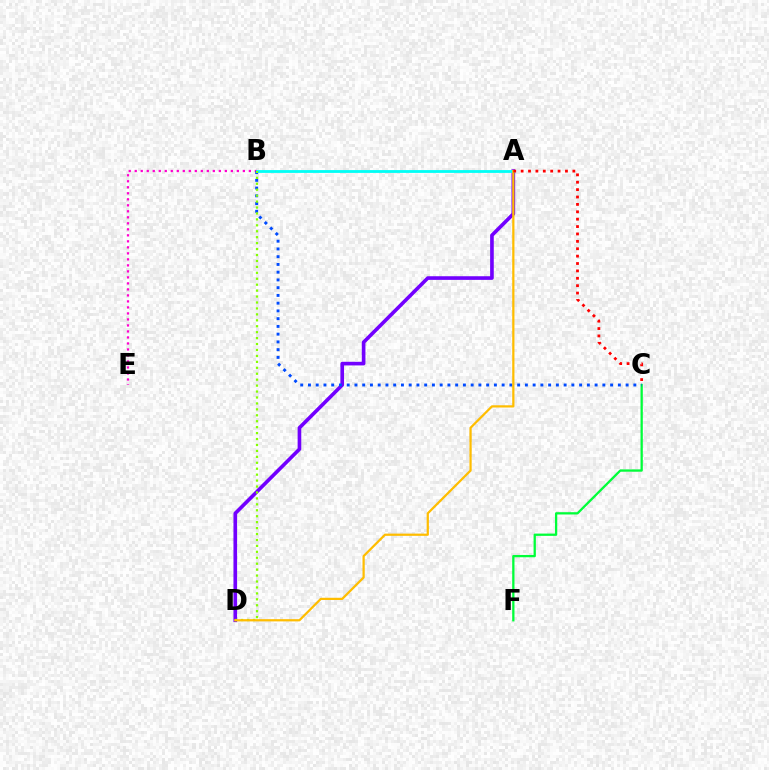{('C', 'F'): [{'color': '#00ff39', 'line_style': 'solid', 'thickness': 1.65}], ('A', 'D'): [{'color': '#7200ff', 'line_style': 'solid', 'thickness': 2.62}, {'color': '#ffbd00', 'line_style': 'solid', 'thickness': 1.61}], ('B', 'E'): [{'color': '#ff00cf', 'line_style': 'dotted', 'thickness': 1.63}], ('A', 'B'): [{'color': '#00fff6', 'line_style': 'solid', 'thickness': 2.02}], ('B', 'C'): [{'color': '#004bff', 'line_style': 'dotted', 'thickness': 2.1}], ('B', 'D'): [{'color': '#84ff00', 'line_style': 'dotted', 'thickness': 1.61}], ('A', 'C'): [{'color': '#ff0000', 'line_style': 'dotted', 'thickness': 2.01}]}